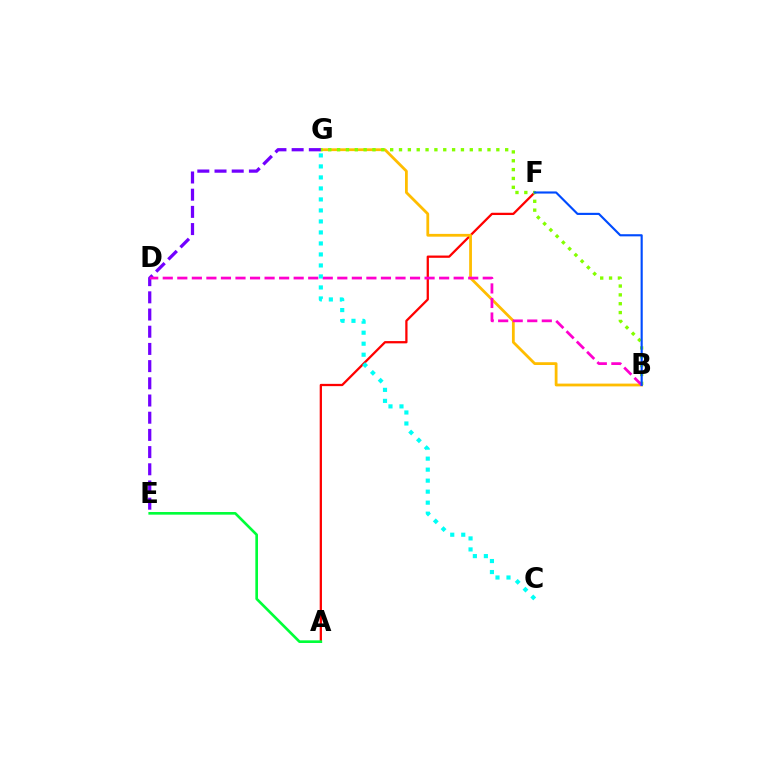{('A', 'F'): [{'color': '#ff0000', 'line_style': 'solid', 'thickness': 1.64}], ('B', 'G'): [{'color': '#ffbd00', 'line_style': 'solid', 'thickness': 2.01}, {'color': '#84ff00', 'line_style': 'dotted', 'thickness': 2.4}], ('A', 'E'): [{'color': '#00ff39', 'line_style': 'solid', 'thickness': 1.9}], ('E', 'G'): [{'color': '#7200ff', 'line_style': 'dashed', 'thickness': 2.34}], ('B', 'D'): [{'color': '#ff00cf', 'line_style': 'dashed', 'thickness': 1.98}], ('C', 'G'): [{'color': '#00fff6', 'line_style': 'dotted', 'thickness': 2.99}], ('B', 'F'): [{'color': '#004bff', 'line_style': 'solid', 'thickness': 1.54}]}